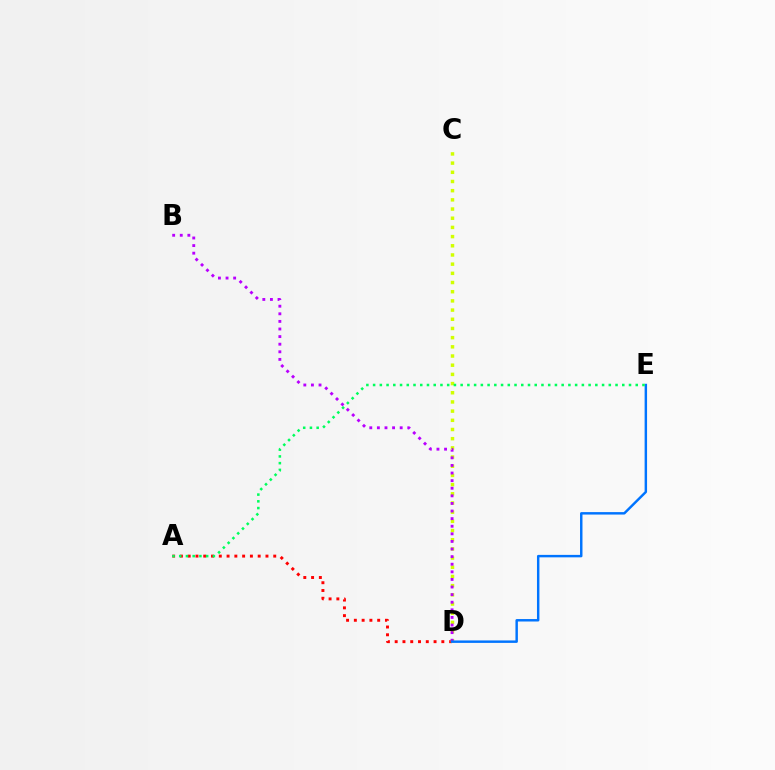{('A', 'D'): [{'color': '#ff0000', 'line_style': 'dotted', 'thickness': 2.11}], ('C', 'D'): [{'color': '#d1ff00', 'line_style': 'dotted', 'thickness': 2.5}], ('B', 'D'): [{'color': '#b900ff', 'line_style': 'dotted', 'thickness': 2.06}], ('D', 'E'): [{'color': '#0074ff', 'line_style': 'solid', 'thickness': 1.76}], ('A', 'E'): [{'color': '#00ff5c', 'line_style': 'dotted', 'thickness': 1.83}]}